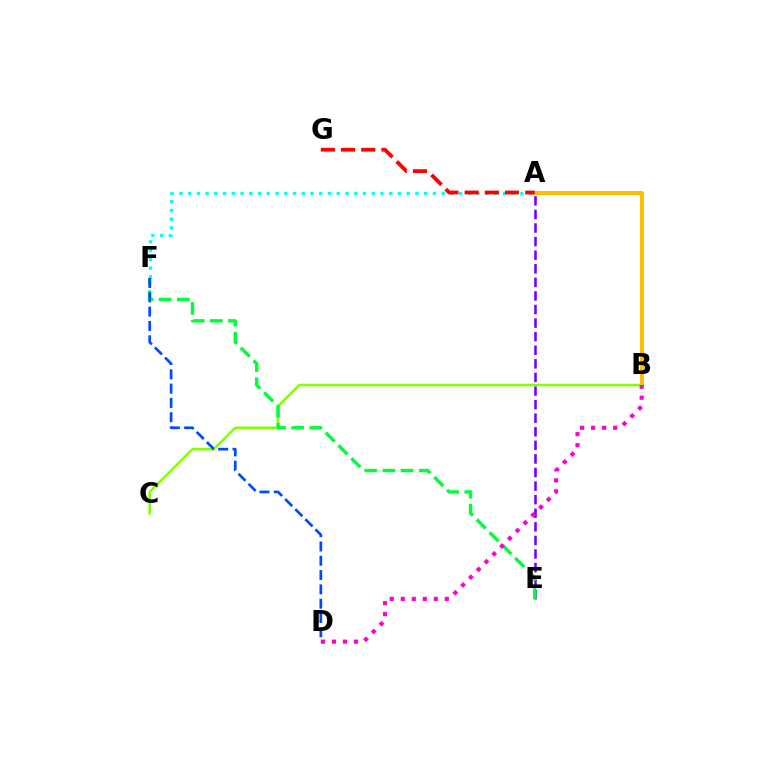{('A', 'B'): [{'color': '#ffbd00', 'line_style': 'solid', 'thickness': 2.85}], ('A', 'E'): [{'color': '#7200ff', 'line_style': 'dashed', 'thickness': 1.85}], ('B', 'C'): [{'color': '#84ff00', 'line_style': 'solid', 'thickness': 1.85}], ('A', 'F'): [{'color': '#00fff6', 'line_style': 'dotted', 'thickness': 2.38}], ('E', 'F'): [{'color': '#00ff39', 'line_style': 'dashed', 'thickness': 2.46}], ('B', 'D'): [{'color': '#ff00cf', 'line_style': 'dotted', 'thickness': 2.99}], ('A', 'G'): [{'color': '#ff0000', 'line_style': 'dashed', 'thickness': 2.74}], ('D', 'F'): [{'color': '#004bff', 'line_style': 'dashed', 'thickness': 1.94}]}